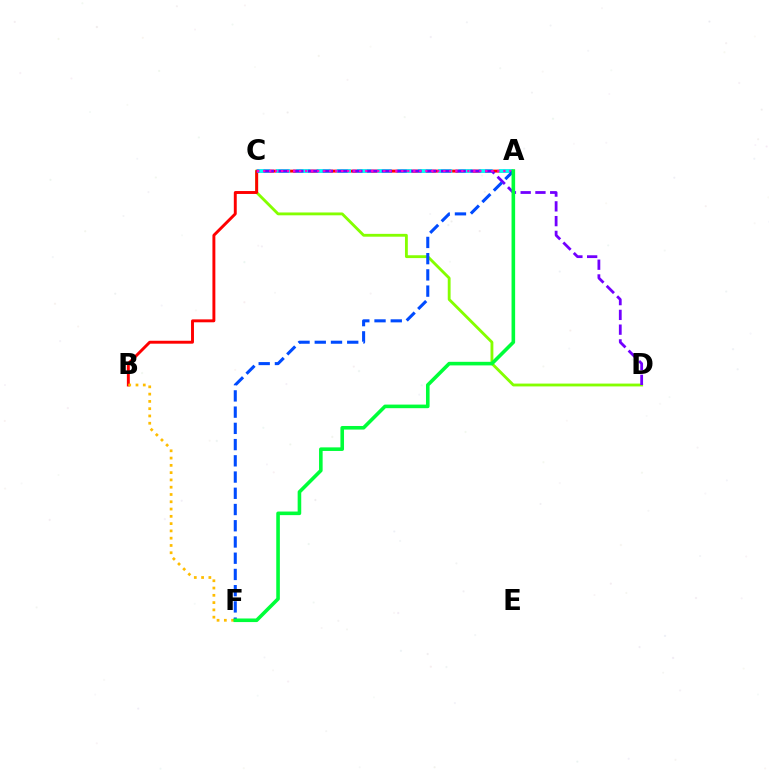{('C', 'D'): [{'color': '#84ff00', 'line_style': 'solid', 'thickness': 2.04}, {'color': '#7200ff', 'line_style': 'dashed', 'thickness': 2.01}], ('A', 'B'): [{'color': '#ff0000', 'line_style': 'solid', 'thickness': 2.1}], ('B', 'F'): [{'color': '#ffbd00', 'line_style': 'dotted', 'thickness': 1.98}], ('A', 'C'): [{'color': '#00fff6', 'line_style': 'dashed', 'thickness': 2.75}, {'color': '#ff00cf', 'line_style': 'dotted', 'thickness': 1.63}], ('A', 'F'): [{'color': '#004bff', 'line_style': 'dashed', 'thickness': 2.2}, {'color': '#00ff39', 'line_style': 'solid', 'thickness': 2.59}]}